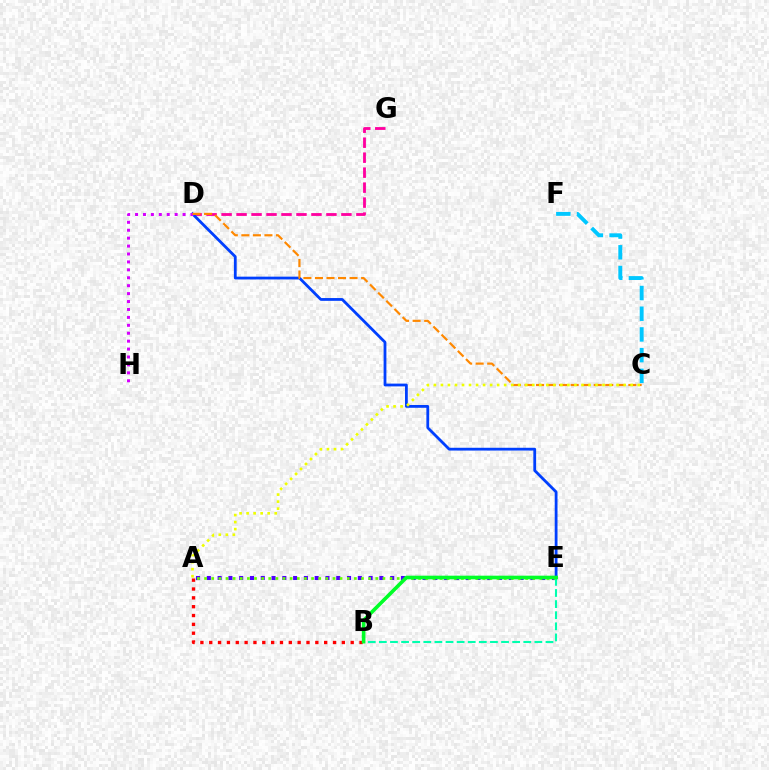{('D', 'G'): [{'color': '#ff00a0', 'line_style': 'dashed', 'thickness': 2.04}], ('D', 'E'): [{'color': '#003fff', 'line_style': 'solid', 'thickness': 2.01}], ('A', 'E'): [{'color': '#4f00ff', 'line_style': 'dotted', 'thickness': 2.93}, {'color': '#66ff00', 'line_style': 'dotted', 'thickness': 1.94}], ('D', 'H'): [{'color': '#d600ff', 'line_style': 'dotted', 'thickness': 2.15}], ('C', 'D'): [{'color': '#ff8800', 'line_style': 'dashed', 'thickness': 1.57}], ('A', 'B'): [{'color': '#ff0000', 'line_style': 'dotted', 'thickness': 2.4}], ('B', 'E'): [{'color': '#00ffaf', 'line_style': 'dashed', 'thickness': 1.51}, {'color': '#00ff27', 'line_style': 'solid', 'thickness': 2.61}], ('C', 'F'): [{'color': '#00c7ff', 'line_style': 'dashed', 'thickness': 2.81}], ('A', 'C'): [{'color': '#eeff00', 'line_style': 'dotted', 'thickness': 1.91}]}